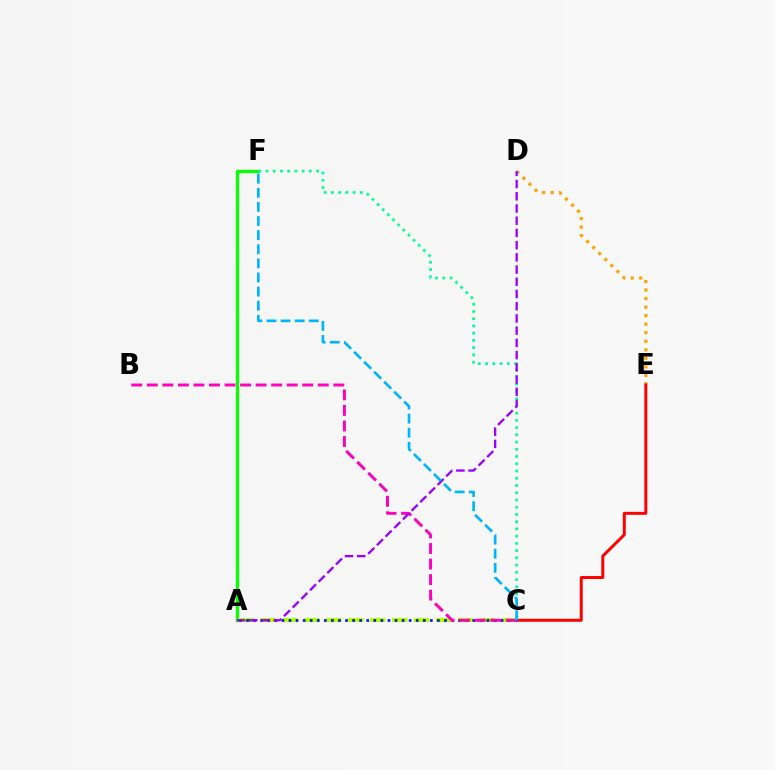{('D', 'E'): [{'color': '#ffa500', 'line_style': 'dotted', 'thickness': 2.32}], ('C', 'E'): [{'color': '#ff0000', 'line_style': 'solid', 'thickness': 2.13}], ('A', 'F'): [{'color': '#08ff00', 'line_style': 'solid', 'thickness': 2.35}], ('A', 'C'): [{'color': '#b3ff00', 'line_style': 'dashed', 'thickness': 2.98}, {'color': '#0010ff', 'line_style': 'dotted', 'thickness': 1.92}], ('C', 'F'): [{'color': '#00ff9d', 'line_style': 'dotted', 'thickness': 1.97}, {'color': '#00b5ff', 'line_style': 'dashed', 'thickness': 1.92}], ('B', 'C'): [{'color': '#ff00bd', 'line_style': 'dashed', 'thickness': 2.11}], ('A', 'D'): [{'color': '#9b00ff', 'line_style': 'dashed', 'thickness': 1.66}]}